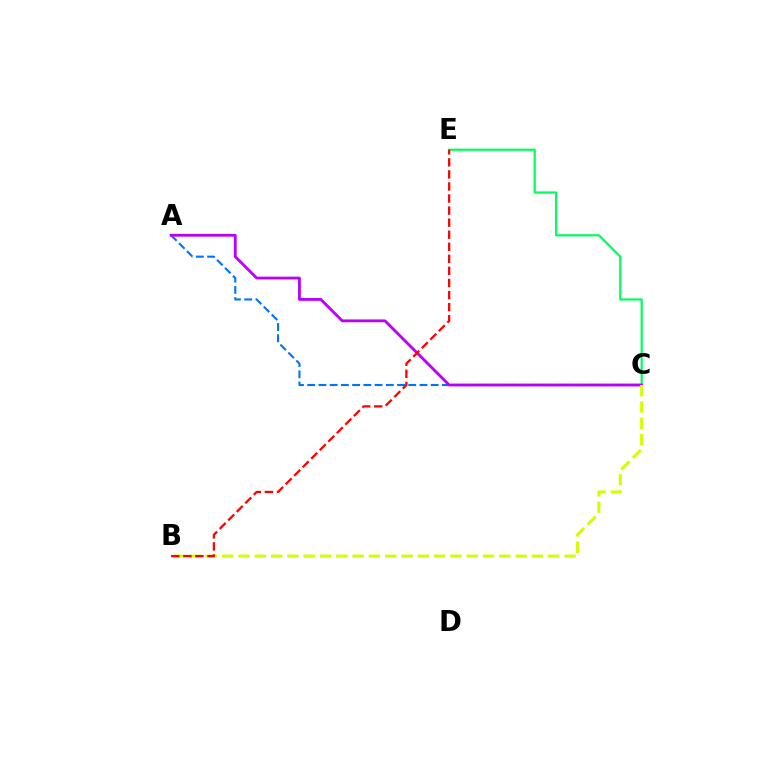{('C', 'E'): [{'color': '#00ff5c', 'line_style': 'solid', 'thickness': 1.59}], ('A', 'C'): [{'color': '#0074ff', 'line_style': 'dashed', 'thickness': 1.53}, {'color': '#b900ff', 'line_style': 'solid', 'thickness': 2.02}], ('B', 'C'): [{'color': '#d1ff00', 'line_style': 'dashed', 'thickness': 2.21}], ('B', 'E'): [{'color': '#ff0000', 'line_style': 'dashed', 'thickness': 1.64}]}